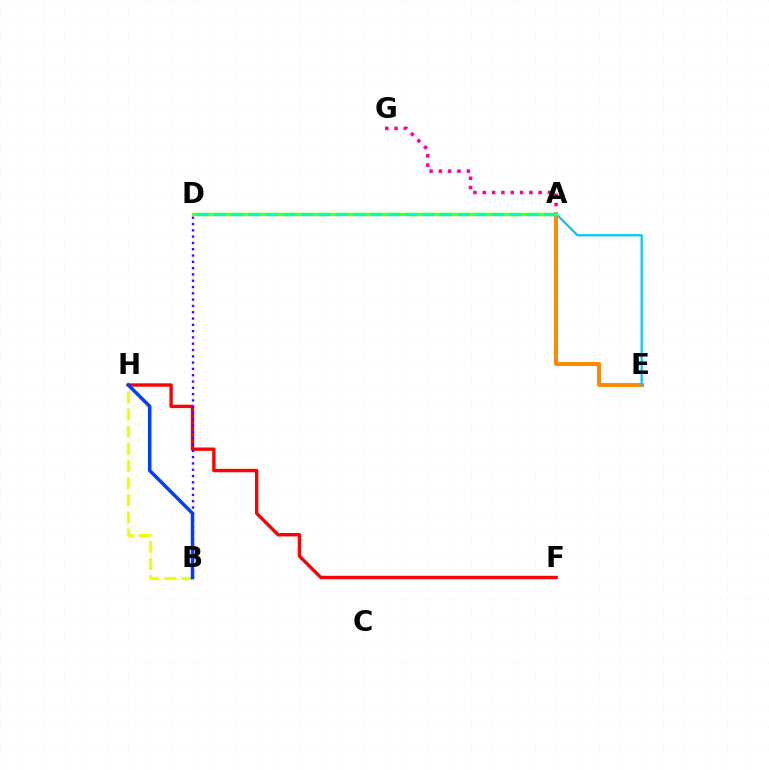{('F', 'H'): [{'color': '#ff0000', 'line_style': 'solid', 'thickness': 2.44}], ('A', 'G'): [{'color': '#ff00a0', 'line_style': 'dotted', 'thickness': 2.53}], ('A', 'E'): [{'color': '#ff8800', 'line_style': 'solid', 'thickness': 2.84}, {'color': '#00c7ff', 'line_style': 'solid', 'thickness': 1.62}], ('A', 'D'): [{'color': '#d600ff', 'line_style': 'dotted', 'thickness': 2.0}, {'color': '#00ff27', 'line_style': 'dotted', 'thickness': 1.59}, {'color': '#66ff00', 'line_style': 'solid', 'thickness': 2.29}, {'color': '#00ffaf', 'line_style': 'dashed', 'thickness': 2.36}], ('B', 'H'): [{'color': '#eeff00', 'line_style': 'dashed', 'thickness': 2.33}, {'color': '#003fff', 'line_style': 'solid', 'thickness': 2.5}], ('B', 'D'): [{'color': '#4f00ff', 'line_style': 'dotted', 'thickness': 1.71}]}